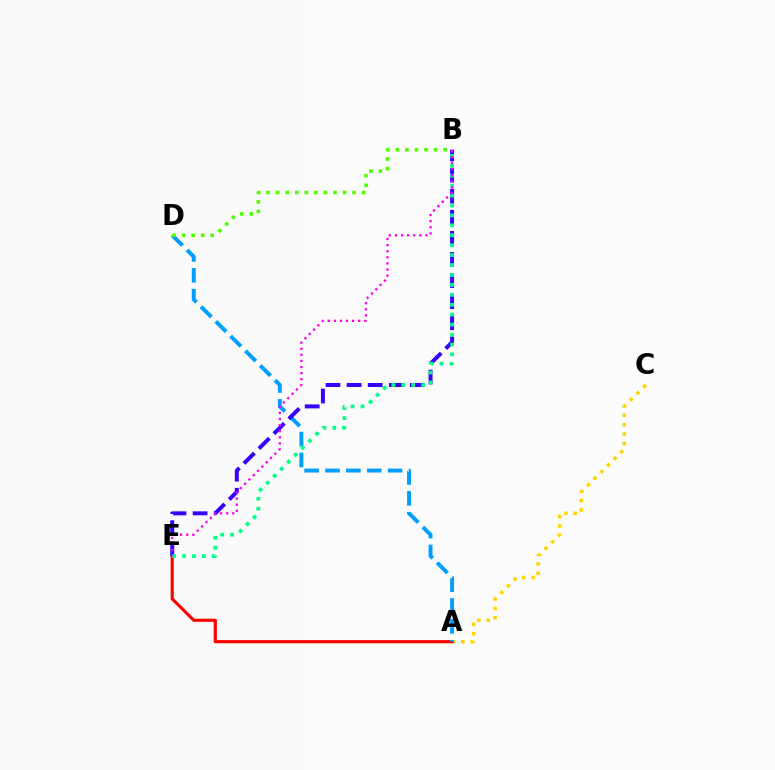{('A', 'C'): [{'color': '#ffd500', 'line_style': 'dotted', 'thickness': 2.55}], ('A', 'E'): [{'color': '#ff0000', 'line_style': 'solid', 'thickness': 2.27}], ('A', 'D'): [{'color': '#009eff', 'line_style': 'dashed', 'thickness': 2.83}], ('B', 'E'): [{'color': '#3700ff', 'line_style': 'dashed', 'thickness': 2.87}, {'color': '#00ff86', 'line_style': 'dotted', 'thickness': 2.7}, {'color': '#ff00ed', 'line_style': 'dotted', 'thickness': 1.66}], ('B', 'D'): [{'color': '#4fff00', 'line_style': 'dotted', 'thickness': 2.6}]}